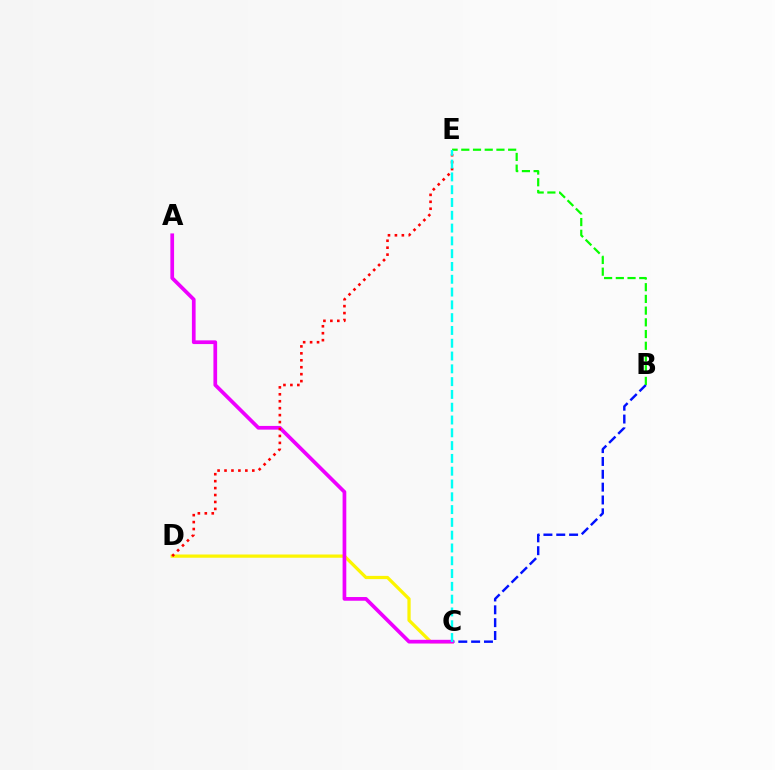{('B', 'C'): [{'color': '#0010ff', 'line_style': 'dashed', 'thickness': 1.74}], ('C', 'D'): [{'color': '#fcf500', 'line_style': 'solid', 'thickness': 2.33}], ('A', 'C'): [{'color': '#ee00ff', 'line_style': 'solid', 'thickness': 2.67}], ('B', 'E'): [{'color': '#08ff00', 'line_style': 'dashed', 'thickness': 1.59}], ('D', 'E'): [{'color': '#ff0000', 'line_style': 'dotted', 'thickness': 1.89}], ('C', 'E'): [{'color': '#00fff6', 'line_style': 'dashed', 'thickness': 1.74}]}